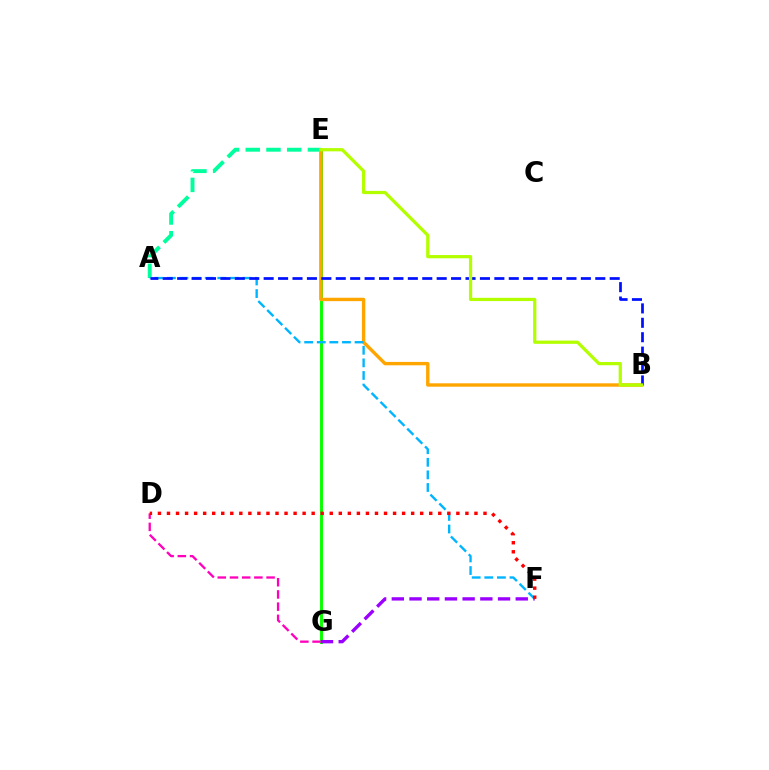{('A', 'E'): [{'color': '#00ff9d', 'line_style': 'dashed', 'thickness': 2.82}], ('E', 'G'): [{'color': '#08ff00', 'line_style': 'solid', 'thickness': 2.12}], ('B', 'E'): [{'color': '#ffa500', 'line_style': 'solid', 'thickness': 2.44}, {'color': '#b3ff00', 'line_style': 'solid', 'thickness': 2.33}], ('D', 'G'): [{'color': '#ff00bd', 'line_style': 'dashed', 'thickness': 1.66}], ('F', 'G'): [{'color': '#9b00ff', 'line_style': 'dashed', 'thickness': 2.41}], ('A', 'F'): [{'color': '#00b5ff', 'line_style': 'dashed', 'thickness': 1.71}], ('A', 'B'): [{'color': '#0010ff', 'line_style': 'dashed', 'thickness': 1.96}], ('D', 'F'): [{'color': '#ff0000', 'line_style': 'dotted', 'thickness': 2.46}]}